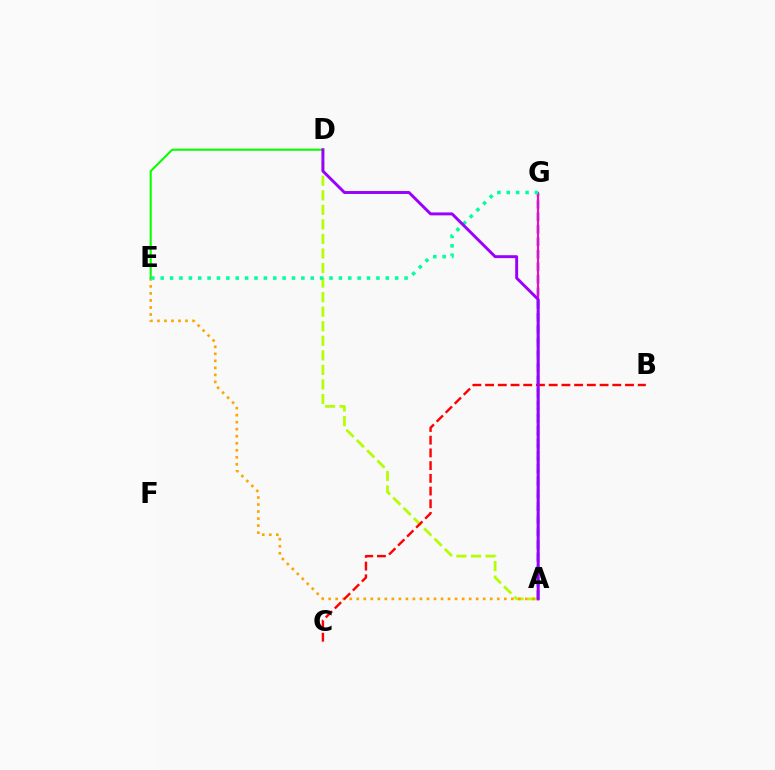{('A', 'G'): [{'color': '#00b5ff', 'line_style': 'dashed', 'thickness': 1.65}, {'color': '#0010ff', 'line_style': 'dashed', 'thickness': 1.71}, {'color': '#ff00bd', 'line_style': 'solid', 'thickness': 1.52}], ('A', 'D'): [{'color': '#b3ff00', 'line_style': 'dashed', 'thickness': 1.98}, {'color': '#9b00ff', 'line_style': 'solid', 'thickness': 2.11}], ('A', 'E'): [{'color': '#ffa500', 'line_style': 'dotted', 'thickness': 1.91}], ('D', 'E'): [{'color': '#08ff00', 'line_style': 'solid', 'thickness': 1.51}], ('B', 'C'): [{'color': '#ff0000', 'line_style': 'dashed', 'thickness': 1.73}], ('E', 'G'): [{'color': '#00ff9d', 'line_style': 'dotted', 'thickness': 2.55}]}